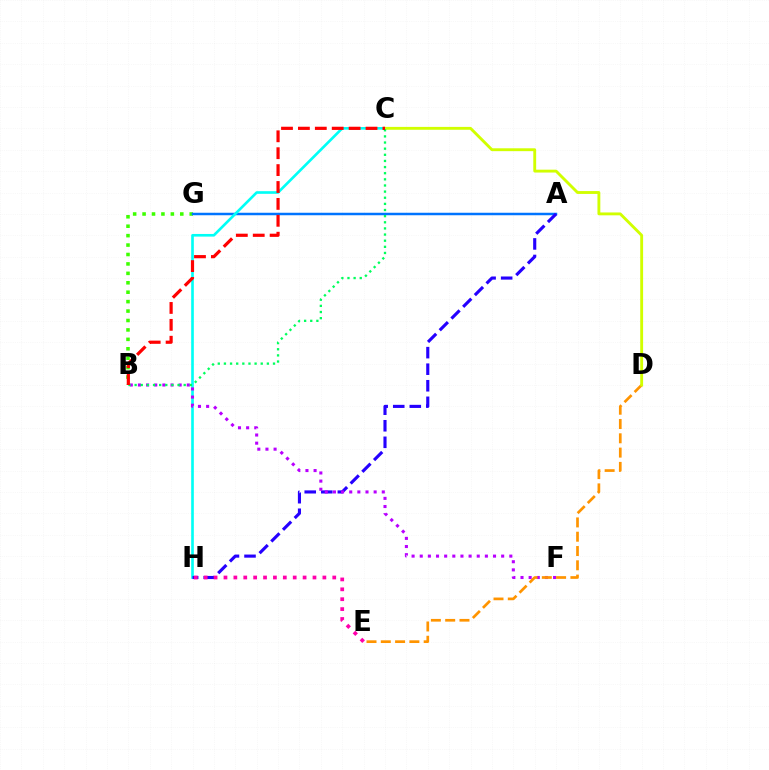{('B', 'G'): [{'color': '#3dff00', 'line_style': 'dotted', 'thickness': 2.56}], ('A', 'G'): [{'color': '#0074ff', 'line_style': 'solid', 'thickness': 1.8}], ('C', 'H'): [{'color': '#00fff6', 'line_style': 'solid', 'thickness': 1.9}], ('A', 'H'): [{'color': '#2500ff', 'line_style': 'dashed', 'thickness': 2.25}], ('B', 'F'): [{'color': '#b900ff', 'line_style': 'dotted', 'thickness': 2.21}], ('D', 'E'): [{'color': '#ff9400', 'line_style': 'dashed', 'thickness': 1.94}], ('C', 'D'): [{'color': '#d1ff00', 'line_style': 'solid', 'thickness': 2.07}], ('E', 'H'): [{'color': '#ff00ac', 'line_style': 'dotted', 'thickness': 2.69}], ('B', 'C'): [{'color': '#00ff5c', 'line_style': 'dotted', 'thickness': 1.67}, {'color': '#ff0000', 'line_style': 'dashed', 'thickness': 2.3}]}